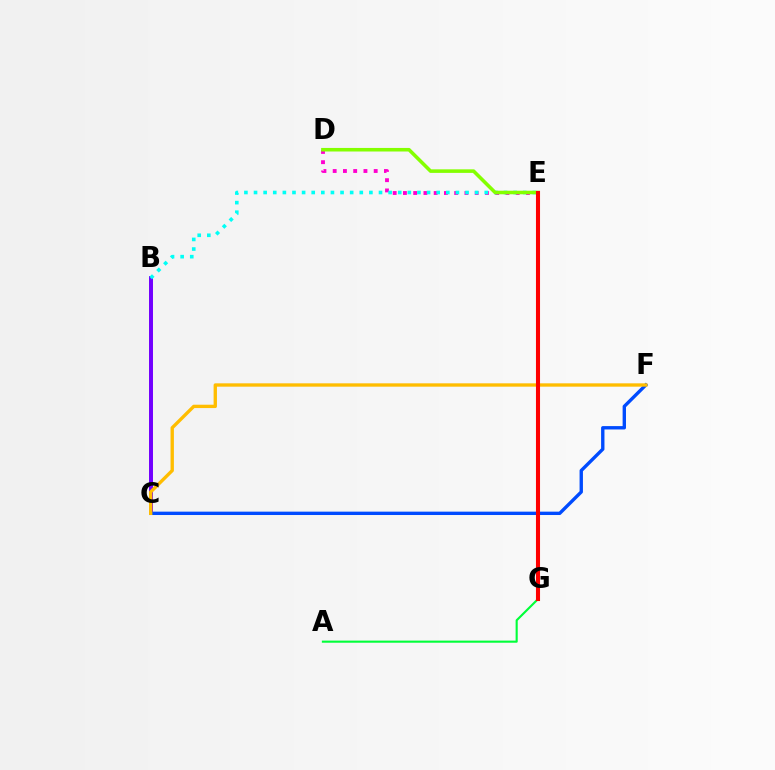{('B', 'C'): [{'color': '#7200ff', 'line_style': 'solid', 'thickness': 2.86}], ('D', 'E'): [{'color': '#ff00cf', 'line_style': 'dotted', 'thickness': 2.78}, {'color': '#84ff00', 'line_style': 'solid', 'thickness': 2.56}], ('B', 'E'): [{'color': '#00fff6', 'line_style': 'dotted', 'thickness': 2.61}], ('A', 'G'): [{'color': '#00ff39', 'line_style': 'solid', 'thickness': 1.52}], ('C', 'F'): [{'color': '#004bff', 'line_style': 'solid', 'thickness': 2.43}, {'color': '#ffbd00', 'line_style': 'solid', 'thickness': 2.41}], ('E', 'G'): [{'color': '#ff0000', 'line_style': 'solid', 'thickness': 2.93}]}